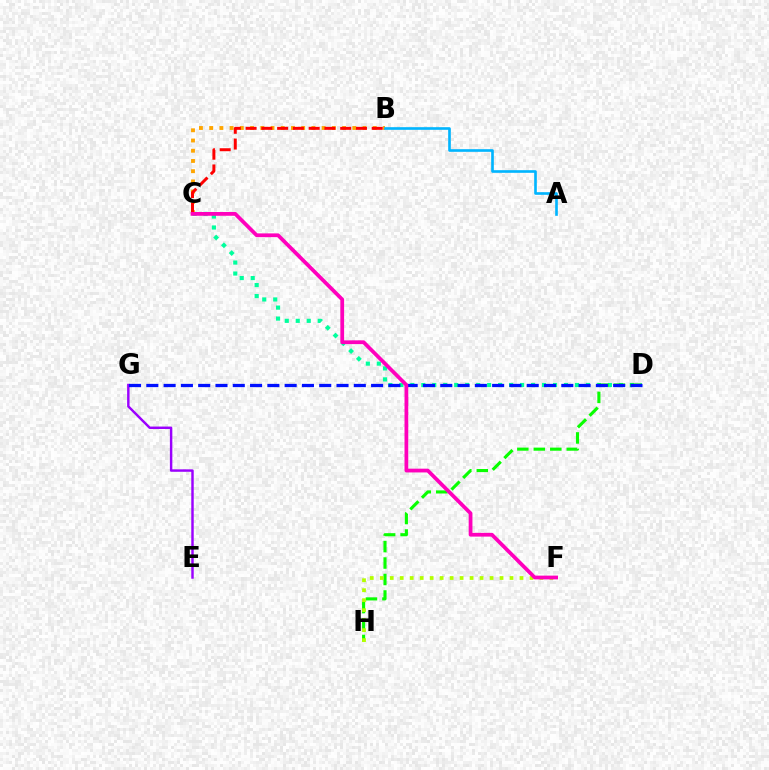{('C', 'D'): [{'color': '#00ff9d', 'line_style': 'dotted', 'thickness': 2.98}], ('B', 'C'): [{'color': '#ffa500', 'line_style': 'dotted', 'thickness': 2.78}, {'color': '#ff0000', 'line_style': 'dashed', 'thickness': 2.14}], ('E', 'G'): [{'color': '#9b00ff', 'line_style': 'solid', 'thickness': 1.76}], ('D', 'H'): [{'color': '#08ff00', 'line_style': 'dashed', 'thickness': 2.24}], ('A', 'B'): [{'color': '#00b5ff', 'line_style': 'solid', 'thickness': 1.9}], ('F', 'H'): [{'color': '#b3ff00', 'line_style': 'dotted', 'thickness': 2.71}], ('D', 'G'): [{'color': '#0010ff', 'line_style': 'dashed', 'thickness': 2.35}], ('C', 'F'): [{'color': '#ff00bd', 'line_style': 'solid', 'thickness': 2.71}]}